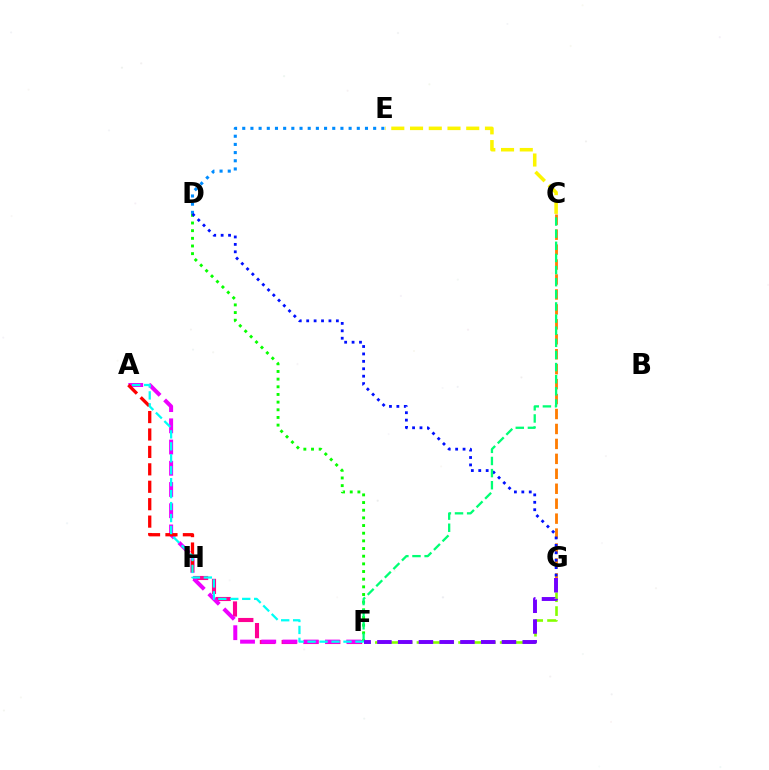{('F', 'H'): [{'color': '#ff0094', 'line_style': 'dashed', 'thickness': 2.96}], ('C', 'E'): [{'color': '#fcf500', 'line_style': 'dashed', 'thickness': 2.54}], ('D', 'E'): [{'color': '#008cff', 'line_style': 'dotted', 'thickness': 2.22}], ('A', 'F'): [{'color': '#ee00ff', 'line_style': 'dashed', 'thickness': 2.88}, {'color': '#00fff6', 'line_style': 'dashed', 'thickness': 1.62}], ('F', 'G'): [{'color': '#84ff00', 'line_style': 'dashed', 'thickness': 1.88}, {'color': '#7200ff', 'line_style': 'dashed', 'thickness': 2.82}], ('C', 'G'): [{'color': '#ff7c00', 'line_style': 'dashed', 'thickness': 2.03}], ('D', 'F'): [{'color': '#08ff00', 'line_style': 'dotted', 'thickness': 2.08}], ('D', 'G'): [{'color': '#0010ff', 'line_style': 'dotted', 'thickness': 2.02}], ('A', 'H'): [{'color': '#ff0000', 'line_style': 'dashed', 'thickness': 2.37}], ('C', 'F'): [{'color': '#00ff74', 'line_style': 'dashed', 'thickness': 1.65}]}